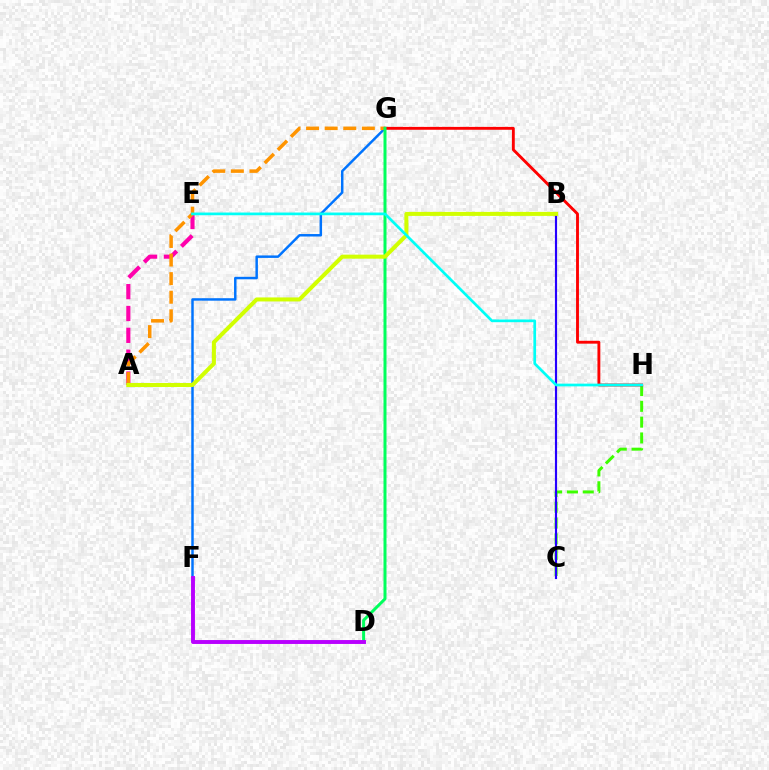{('F', 'G'): [{'color': '#0074ff', 'line_style': 'solid', 'thickness': 1.78}], ('A', 'E'): [{'color': '#ff00ac', 'line_style': 'dashed', 'thickness': 2.97}], ('C', 'H'): [{'color': '#3dff00', 'line_style': 'dashed', 'thickness': 2.15}], ('G', 'H'): [{'color': '#ff0000', 'line_style': 'solid', 'thickness': 2.07}], ('A', 'G'): [{'color': '#ff9400', 'line_style': 'dashed', 'thickness': 2.53}], ('B', 'C'): [{'color': '#2500ff', 'line_style': 'solid', 'thickness': 1.55}], ('D', 'G'): [{'color': '#00ff5c', 'line_style': 'solid', 'thickness': 2.16}], ('D', 'F'): [{'color': '#b900ff', 'line_style': 'solid', 'thickness': 2.81}], ('A', 'B'): [{'color': '#d1ff00', 'line_style': 'solid', 'thickness': 2.9}], ('E', 'H'): [{'color': '#00fff6', 'line_style': 'solid', 'thickness': 1.95}]}